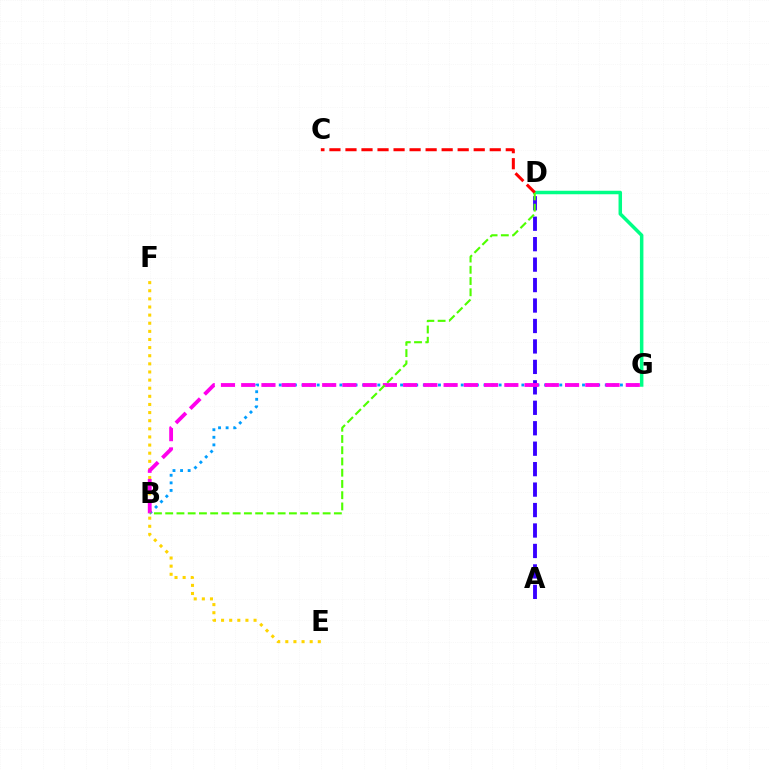{('A', 'D'): [{'color': '#3700ff', 'line_style': 'dashed', 'thickness': 2.78}], ('E', 'F'): [{'color': '#ffd500', 'line_style': 'dotted', 'thickness': 2.21}], ('B', 'G'): [{'color': '#009eff', 'line_style': 'dotted', 'thickness': 2.06}, {'color': '#ff00ed', 'line_style': 'dashed', 'thickness': 2.75}], ('D', 'G'): [{'color': '#00ff86', 'line_style': 'solid', 'thickness': 2.52}], ('B', 'D'): [{'color': '#4fff00', 'line_style': 'dashed', 'thickness': 1.53}], ('C', 'D'): [{'color': '#ff0000', 'line_style': 'dashed', 'thickness': 2.18}]}